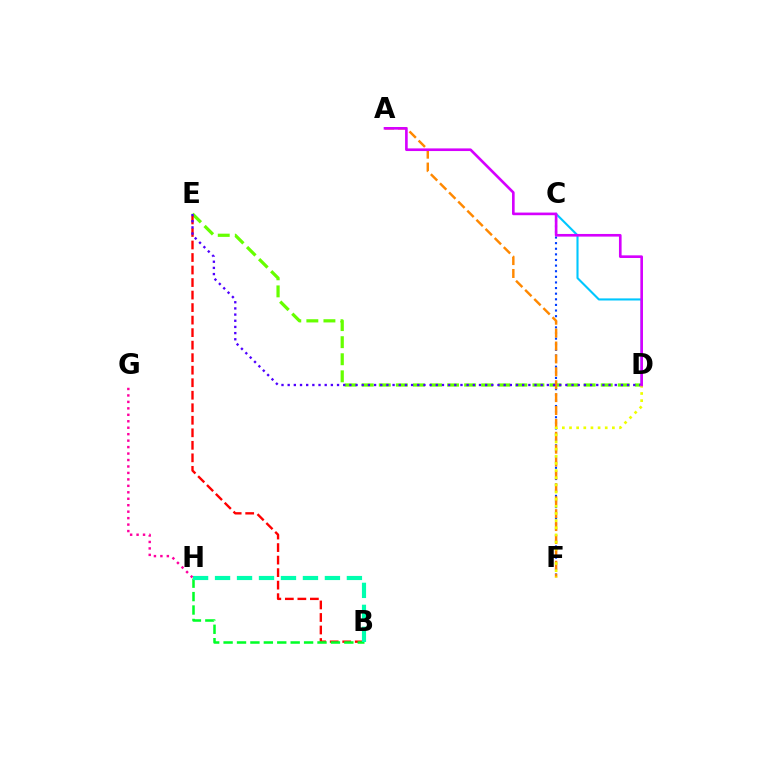{('D', 'E'): [{'color': '#66ff00', 'line_style': 'dashed', 'thickness': 2.32}, {'color': '#4f00ff', 'line_style': 'dotted', 'thickness': 1.68}], ('B', 'E'): [{'color': '#ff0000', 'line_style': 'dashed', 'thickness': 1.7}], ('B', 'H'): [{'color': '#00ff27', 'line_style': 'dashed', 'thickness': 1.82}, {'color': '#00ffaf', 'line_style': 'dashed', 'thickness': 2.99}], ('C', 'F'): [{'color': '#003fff', 'line_style': 'dotted', 'thickness': 1.53}], ('A', 'F'): [{'color': '#ff8800', 'line_style': 'dashed', 'thickness': 1.75}], ('C', 'D'): [{'color': '#00c7ff', 'line_style': 'solid', 'thickness': 1.51}], ('D', 'F'): [{'color': '#eeff00', 'line_style': 'dotted', 'thickness': 1.94}], ('G', 'H'): [{'color': '#ff00a0', 'line_style': 'dotted', 'thickness': 1.75}], ('A', 'D'): [{'color': '#d600ff', 'line_style': 'solid', 'thickness': 1.9}]}